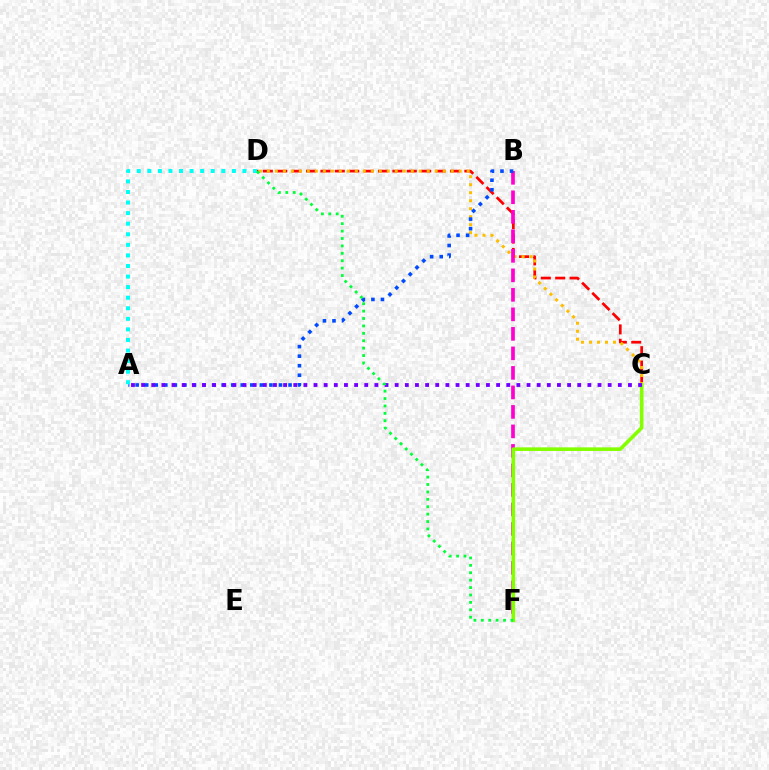{('C', 'D'): [{'color': '#ff0000', 'line_style': 'dashed', 'thickness': 1.96}, {'color': '#ffbd00', 'line_style': 'dotted', 'thickness': 2.17}], ('B', 'F'): [{'color': '#ff00cf', 'line_style': 'dashed', 'thickness': 2.65}], ('A', 'B'): [{'color': '#004bff', 'line_style': 'dotted', 'thickness': 2.6}], ('C', 'F'): [{'color': '#84ff00', 'line_style': 'solid', 'thickness': 2.61}], ('A', 'C'): [{'color': '#7200ff', 'line_style': 'dotted', 'thickness': 2.76}], ('A', 'D'): [{'color': '#00fff6', 'line_style': 'dotted', 'thickness': 2.87}], ('D', 'F'): [{'color': '#00ff39', 'line_style': 'dotted', 'thickness': 2.01}]}